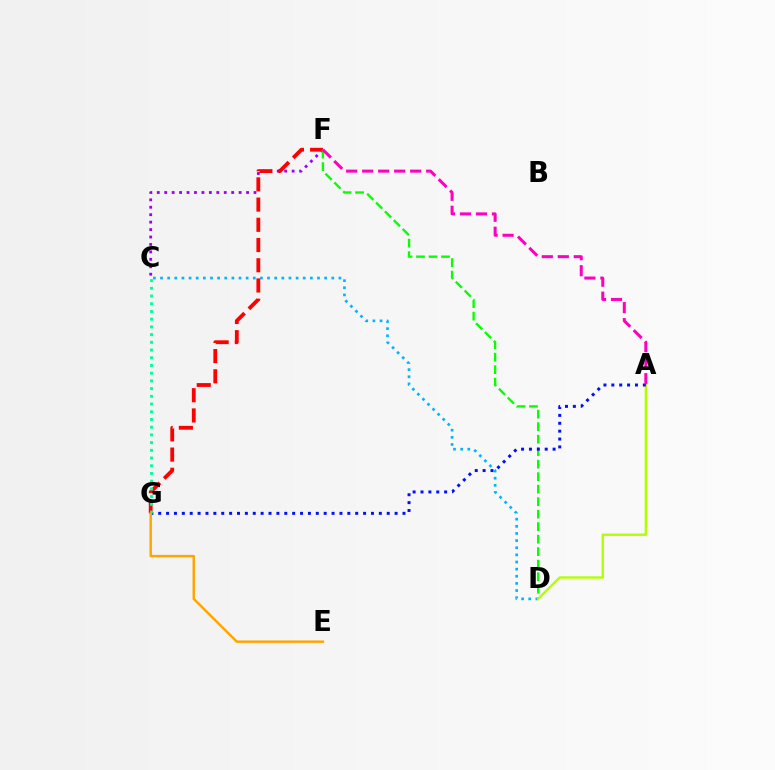{('C', 'F'): [{'color': '#9b00ff', 'line_style': 'dotted', 'thickness': 2.02}], ('C', 'D'): [{'color': '#00b5ff', 'line_style': 'dotted', 'thickness': 1.94}], ('F', 'G'): [{'color': '#ff0000', 'line_style': 'dashed', 'thickness': 2.75}], ('D', 'F'): [{'color': '#08ff00', 'line_style': 'dashed', 'thickness': 1.7}], ('A', 'D'): [{'color': '#b3ff00', 'line_style': 'solid', 'thickness': 1.72}], ('A', 'G'): [{'color': '#0010ff', 'line_style': 'dotted', 'thickness': 2.14}], ('A', 'F'): [{'color': '#ff00bd', 'line_style': 'dashed', 'thickness': 2.17}], ('C', 'G'): [{'color': '#00ff9d', 'line_style': 'dotted', 'thickness': 2.1}], ('E', 'G'): [{'color': '#ffa500', 'line_style': 'solid', 'thickness': 1.77}]}